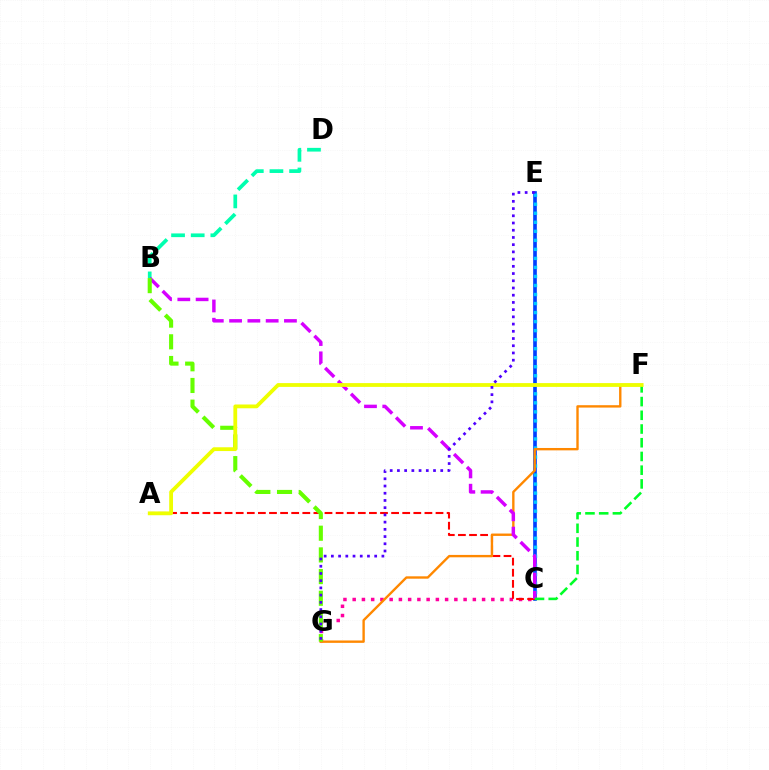{('C', 'G'): [{'color': '#ff00a0', 'line_style': 'dotted', 'thickness': 2.51}], ('C', 'E'): [{'color': '#003fff', 'line_style': 'solid', 'thickness': 2.63}, {'color': '#00c7ff', 'line_style': 'dotted', 'thickness': 2.45}], ('A', 'C'): [{'color': '#ff0000', 'line_style': 'dashed', 'thickness': 1.51}], ('F', 'G'): [{'color': '#ff8800', 'line_style': 'solid', 'thickness': 1.71}], ('B', 'D'): [{'color': '#00ffaf', 'line_style': 'dashed', 'thickness': 2.67}], ('B', 'C'): [{'color': '#d600ff', 'line_style': 'dashed', 'thickness': 2.48}], ('C', 'F'): [{'color': '#00ff27', 'line_style': 'dashed', 'thickness': 1.86}], ('B', 'G'): [{'color': '#66ff00', 'line_style': 'dashed', 'thickness': 2.95}], ('A', 'F'): [{'color': '#eeff00', 'line_style': 'solid', 'thickness': 2.73}], ('E', 'G'): [{'color': '#4f00ff', 'line_style': 'dotted', 'thickness': 1.96}]}